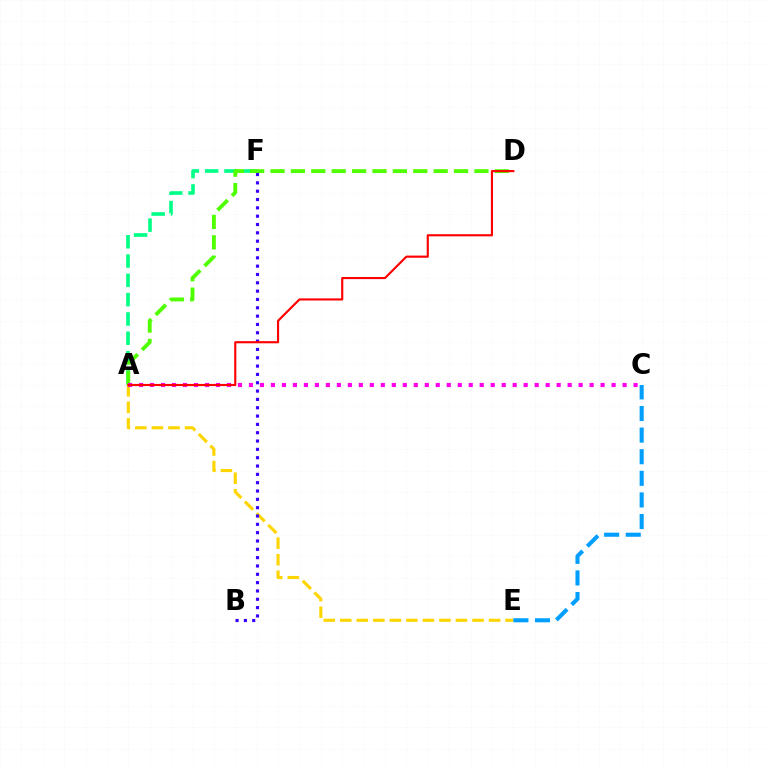{('A', 'E'): [{'color': '#ffd500', 'line_style': 'dashed', 'thickness': 2.25}], ('A', 'F'): [{'color': '#00ff86', 'line_style': 'dashed', 'thickness': 2.62}], ('A', 'D'): [{'color': '#4fff00', 'line_style': 'dashed', 'thickness': 2.77}, {'color': '#ff0000', 'line_style': 'solid', 'thickness': 1.54}], ('B', 'F'): [{'color': '#3700ff', 'line_style': 'dotted', 'thickness': 2.26}], ('A', 'C'): [{'color': '#ff00ed', 'line_style': 'dotted', 'thickness': 2.99}], ('C', 'E'): [{'color': '#009eff', 'line_style': 'dashed', 'thickness': 2.94}]}